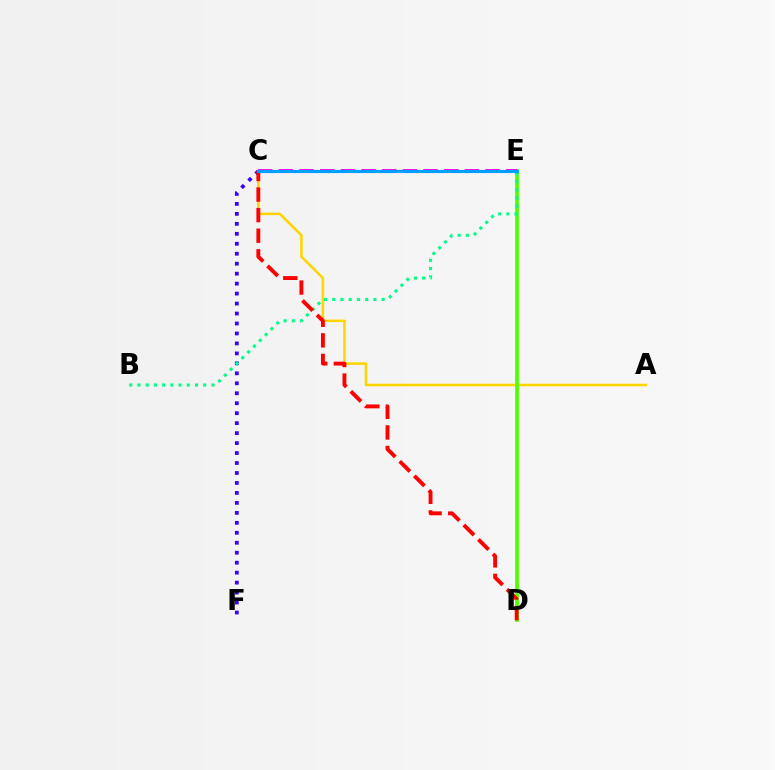{('A', 'C'): [{'color': '#ffd500', 'line_style': 'solid', 'thickness': 1.84}], ('C', 'F'): [{'color': '#3700ff', 'line_style': 'dotted', 'thickness': 2.71}], ('D', 'E'): [{'color': '#4fff00', 'line_style': 'solid', 'thickness': 2.69}], ('B', 'E'): [{'color': '#00ff86', 'line_style': 'dotted', 'thickness': 2.23}], ('C', 'E'): [{'color': '#ff00ed', 'line_style': 'dashed', 'thickness': 2.81}, {'color': '#009eff', 'line_style': 'solid', 'thickness': 2.27}], ('C', 'D'): [{'color': '#ff0000', 'line_style': 'dashed', 'thickness': 2.8}]}